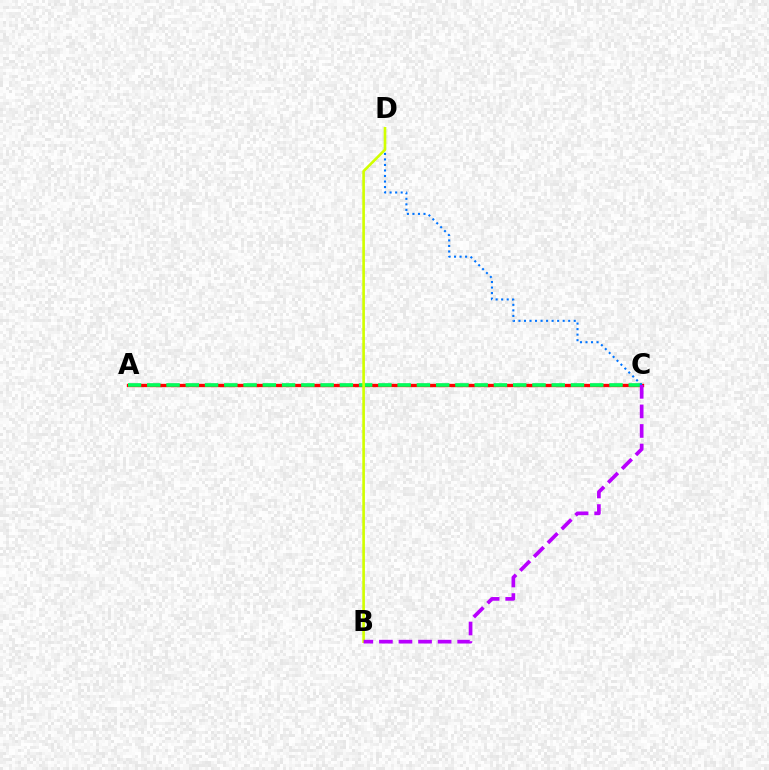{('A', 'C'): [{'color': '#ff0000', 'line_style': 'solid', 'thickness': 2.4}, {'color': '#00ff5c', 'line_style': 'dashed', 'thickness': 2.62}], ('C', 'D'): [{'color': '#0074ff', 'line_style': 'dotted', 'thickness': 1.5}], ('B', 'D'): [{'color': '#d1ff00', 'line_style': 'solid', 'thickness': 1.9}], ('B', 'C'): [{'color': '#b900ff', 'line_style': 'dashed', 'thickness': 2.66}]}